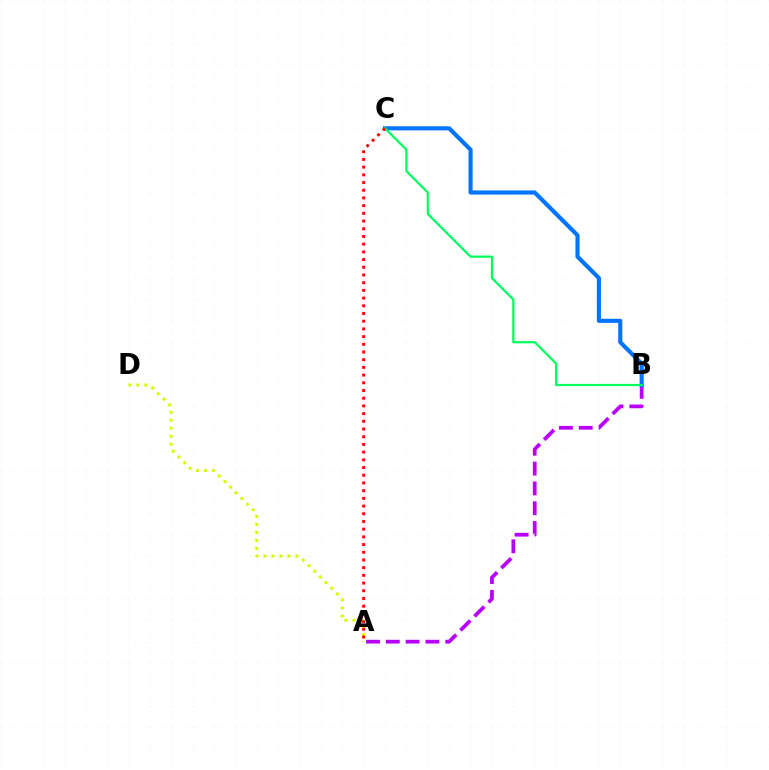{('A', 'B'): [{'color': '#b900ff', 'line_style': 'dashed', 'thickness': 2.69}], ('B', 'C'): [{'color': '#0074ff', 'line_style': 'solid', 'thickness': 2.97}, {'color': '#00ff5c', 'line_style': 'solid', 'thickness': 1.59}], ('A', 'D'): [{'color': '#d1ff00', 'line_style': 'dotted', 'thickness': 2.17}], ('A', 'C'): [{'color': '#ff0000', 'line_style': 'dotted', 'thickness': 2.09}]}